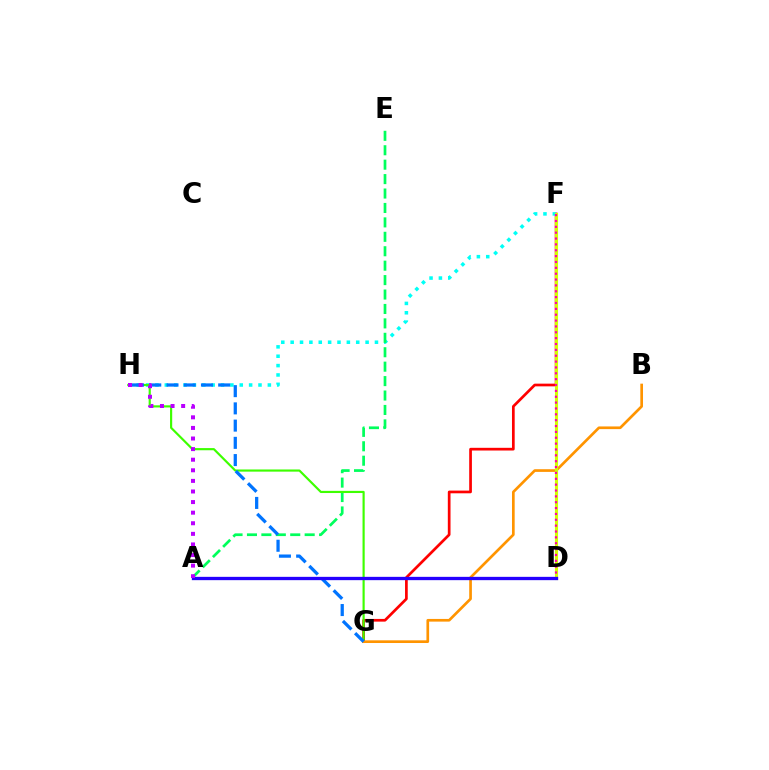{('F', 'G'): [{'color': '#ff0000', 'line_style': 'solid', 'thickness': 1.95}], ('F', 'H'): [{'color': '#00fff6', 'line_style': 'dotted', 'thickness': 2.55}], ('A', 'E'): [{'color': '#00ff5c', 'line_style': 'dashed', 'thickness': 1.96}], ('G', 'H'): [{'color': '#3dff00', 'line_style': 'solid', 'thickness': 1.56}, {'color': '#0074ff', 'line_style': 'dashed', 'thickness': 2.34}], ('B', 'G'): [{'color': '#ff9400', 'line_style': 'solid', 'thickness': 1.93}], ('D', 'F'): [{'color': '#d1ff00', 'line_style': 'solid', 'thickness': 2.24}, {'color': '#ff00ac', 'line_style': 'dotted', 'thickness': 1.59}], ('A', 'D'): [{'color': '#2500ff', 'line_style': 'solid', 'thickness': 2.38}], ('A', 'H'): [{'color': '#b900ff', 'line_style': 'dotted', 'thickness': 2.88}]}